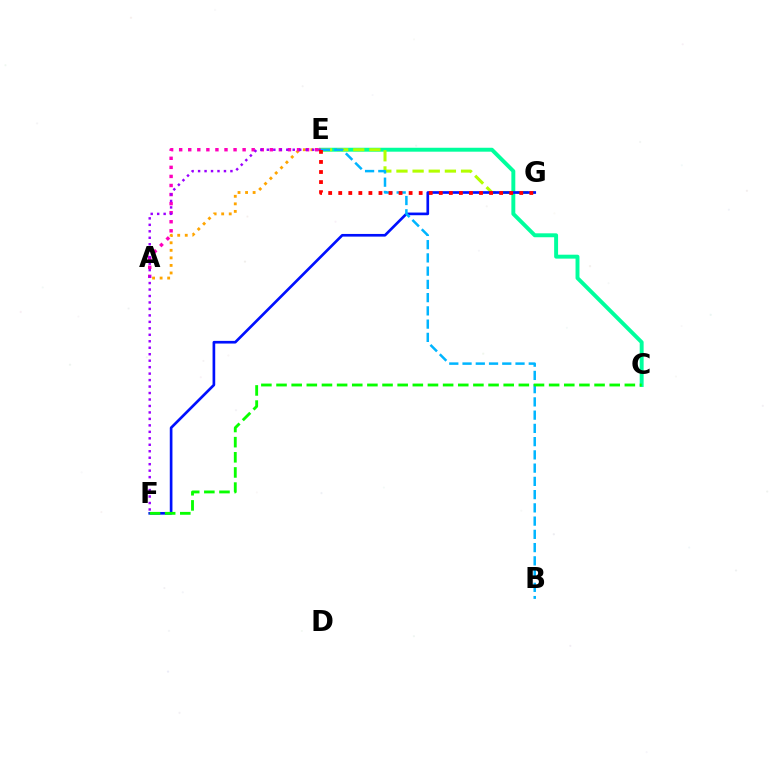{('C', 'E'): [{'color': '#00ff9d', 'line_style': 'solid', 'thickness': 2.83}], ('A', 'E'): [{'color': '#ffa500', 'line_style': 'dotted', 'thickness': 2.05}, {'color': '#ff00bd', 'line_style': 'dotted', 'thickness': 2.46}], ('E', 'G'): [{'color': '#b3ff00', 'line_style': 'dashed', 'thickness': 2.19}, {'color': '#ff0000', 'line_style': 'dotted', 'thickness': 2.73}], ('F', 'G'): [{'color': '#0010ff', 'line_style': 'solid', 'thickness': 1.92}], ('B', 'E'): [{'color': '#00b5ff', 'line_style': 'dashed', 'thickness': 1.8}], ('E', 'F'): [{'color': '#9b00ff', 'line_style': 'dotted', 'thickness': 1.76}], ('C', 'F'): [{'color': '#08ff00', 'line_style': 'dashed', 'thickness': 2.06}]}